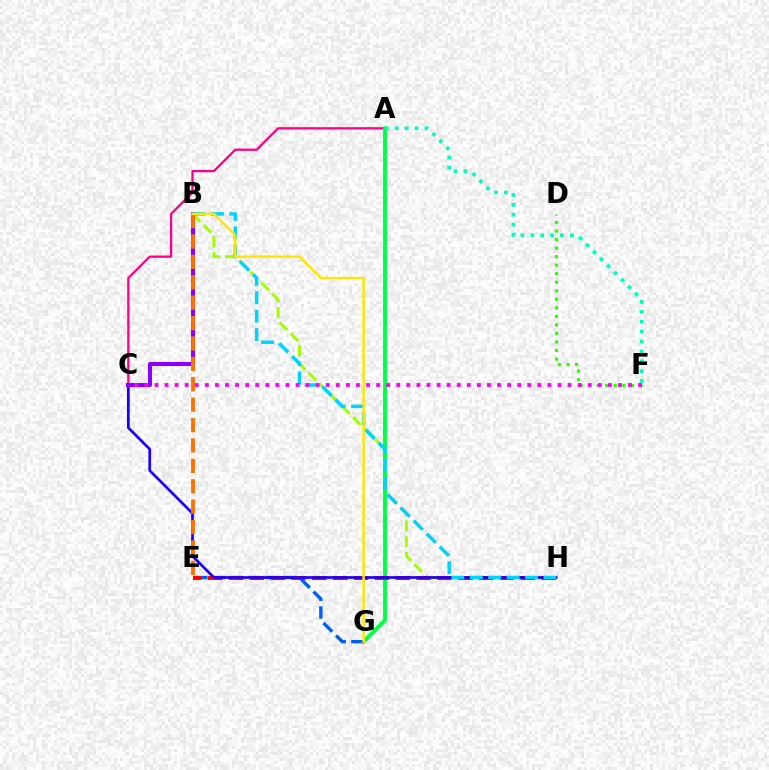{('B', 'H'): [{'color': '#a2ff00', 'line_style': 'dashed', 'thickness': 2.13}, {'color': '#00d3ff', 'line_style': 'dashed', 'thickness': 2.51}], ('A', 'C'): [{'color': '#ff0088', 'line_style': 'solid', 'thickness': 1.66}], ('A', 'G'): [{'color': '#00ff45', 'line_style': 'solid', 'thickness': 2.79}], ('E', 'G'): [{'color': '#005dff', 'line_style': 'dashed', 'thickness': 2.41}], ('E', 'H'): [{'color': '#ff0000', 'line_style': 'dashed', 'thickness': 2.83}], ('C', 'H'): [{'color': '#1900ff', 'line_style': 'solid', 'thickness': 1.94}], ('B', 'C'): [{'color': '#8a00ff', 'line_style': 'solid', 'thickness': 2.93}], ('B', 'E'): [{'color': '#ff7000', 'line_style': 'dashed', 'thickness': 2.77}], ('D', 'F'): [{'color': '#31ff00', 'line_style': 'dotted', 'thickness': 2.32}], ('B', 'G'): [{'color': '#ffe600', 'line_style': 'solid', 'thickness': 1.77}], ('A', 'F'): [{'color': '#00ffbb', 'line_style': 'dotted', 'thickness': 2.69}], ('C', 'F'): [{'color': '#fa00f9', 'line_style': 'dotted', 'thickness': 2.74}]}